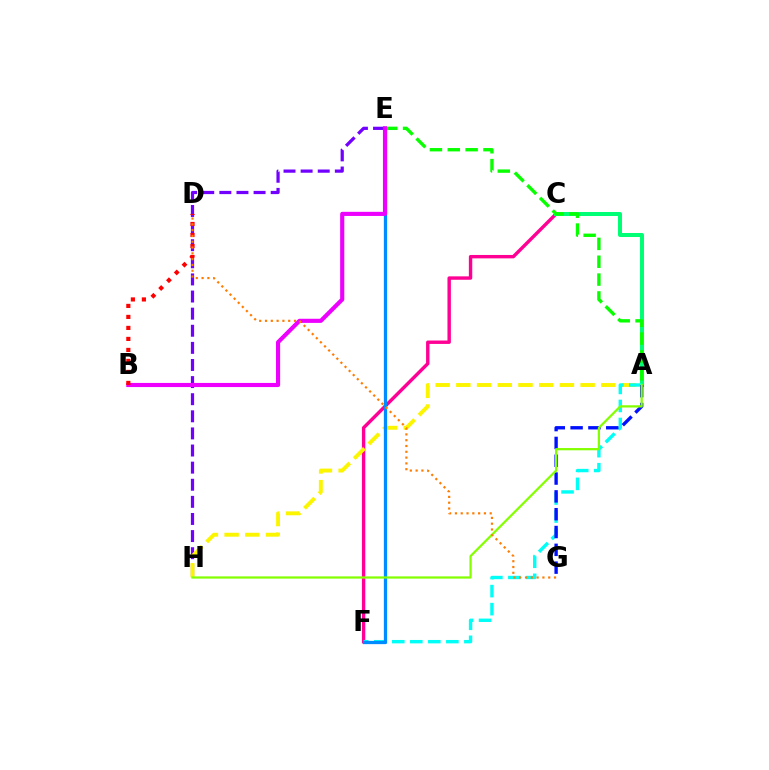{('C', 'F'): [{'color': '#ff0094', 'line_style': 'solid', 'thickness': 2.45}], ('A', 'C'): [{'color': '#00ff74', 'line_style': 'solid', 'thickness': 2.89}], ('A', 'E'): [{'color': '#08ff00', 'line_style': 'dashed', 'thickness': 2.43}], ('E', 'H'): [{'color': '#7200ff', 'line_style': 'dashed', 'thickness': 2.32}], ('A', 'H'): [{'color': '#fcf500', 'line_style': 'dashed', 'thickness': 2.81}, {'color': '#84ff00', 'line_style': 'solid', 'thickness': 1.61}], ('A', 'F'): [{'color': '#00fff6', 'line_style': 'dashed', 'thickness': 2.45}], ('E', 'F'): [{'color': '#008cff', 'line_style': 'solid', 'thickness': 2.36}], ('B', 'E'): [{'color': '#ee00ff', 'line_style': 'solid', 'thickness': 2.97}], ('A', 'G'): [{'color': '#0010ff', 'line_style': 'dashed', 'thickness': 2.42}], ('B', 'D'): [{'color': '#ff0000', 'line_style': 'dotted', 'thickness': 2.99}], ('D', 'G'): [{'color': '#ff7c00', 'line_style': 'dotted', 'thickness': 1.58}]}